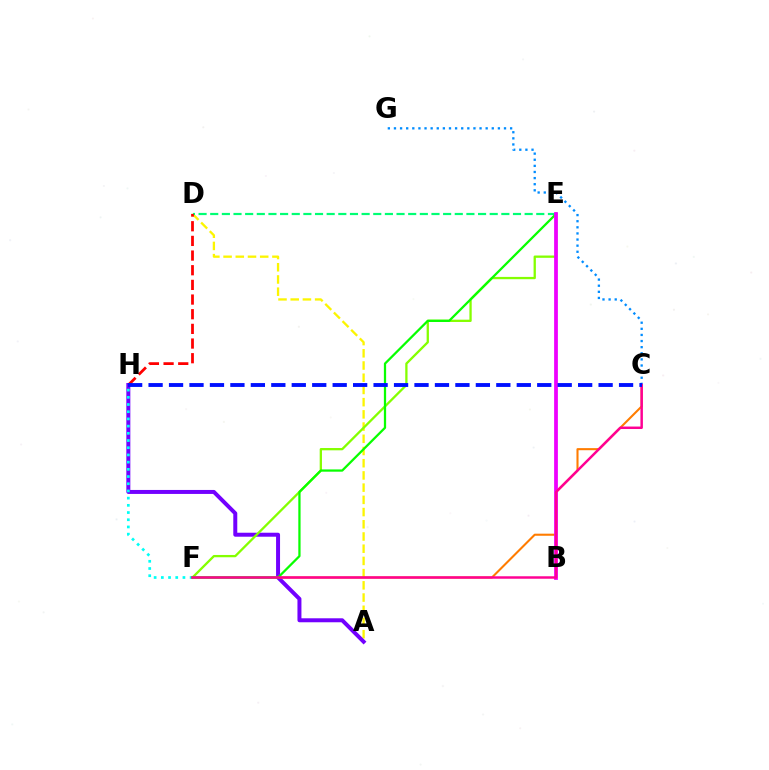{('A', 'D'): [{'color': '#fcf500', 'line_style': 'dashed', 'thickness': 1.66}], ('D', 'E'): [{'color': '#00ff74', 'line_style': 'dashed', 'thickness': 1.58}], ('D', 'H'): [{'color': '#ff0000', 'line_style': 'dashed', 'thickness': 1.99}], ('A', 'H'): [{'color': '#7200ff', 'line_style': 'solid', 'thickness': 2.87}], ('C', 'F'): [{'color': '#ff7c00', 'line_style': 'solid', 'thickness': 1.5}, {'color': '#ff0094', 'line_style': 'solid', 'thickness': 1.78}], ('F', 'H'): [{'color': '#00fff6', 'line_style': 'dotted', 'thickness': 1.96}], ('E', 'F'): [{'color': '#84ff00', 'line_style': 'solid', 'thickness': 1.65}, {'color': '#08ff00', 'line_style': 'solid', 'thickness': 1.63}], ('C', 'G'): [{'color': '#008cff', 'line_style': 'dotted', 'thickness': 1.66}], ('B', 'E'): [{'color': '#ee00ff', 'line_style': 'solid', 'thickness': 2.71}], ('C', 'H'): [{'color': '#0010ff', 'line_style': 'dashed', 'thickness': 2.78}]}